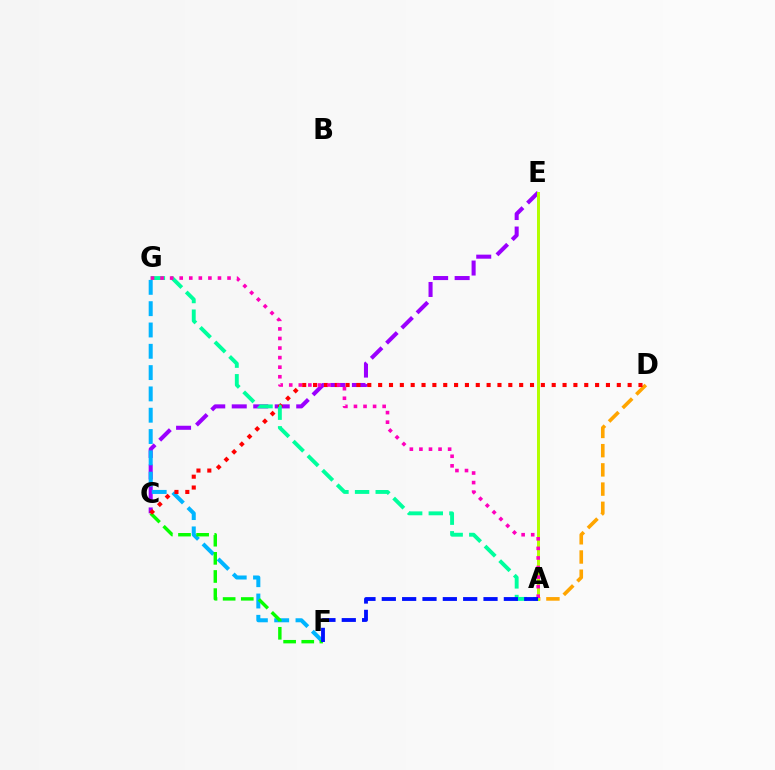{('C', 'E'): [{'color': '#9b00ff', 'line_style': 'dashed', 'thickness': 2.92}], ('A', 'D'): [{'color': '#ffa500', 'line_style': 'dashed', 'thickness': 2.61}], ('F', 'G'): [{'color': '#00b5ff', 'line_style': 'dashed', 'thickness': 2.89}], ('C', 'F'): [{'color': '#08ff00', 'line_style': 'dashed', 'thickness': 2.46}], ('A', 'E'): [{'color': '#b3ff00', 'line_style': 'solid', 'thickness': 2.15}], ('C', 'D'): [{'color': '#ff0000', 'line_style': 'dotted', 'thickness': 2.95}], ('A', 'G'): [{'color': '#00ff9d', 'line_style': 'dashed', 'thickness': 2.8}, {'color': '#ff00bd', 'line_style': 'dotted', 'thickness': 2.6}], ('A', 'F'): [{'color': '#0010ff', 'line_style': 'dashed', 'thickness': 2.76}]}